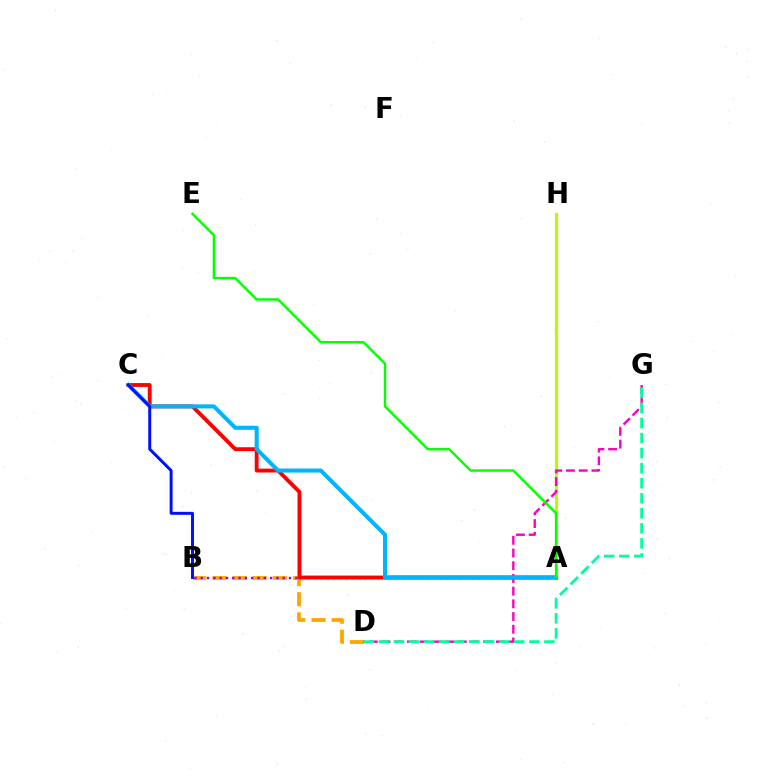{('A', 'H'): [{'color': '#b3ff00', 'line_style': 'solid', 'thickness': 2.25}], ('B', 'D'): [{'color': '#ffa500', 'line_style': 'dashed', 'thickness': 2.74}], ('A', 'B'): [{'color': '#9b00ff', 'line_style': 'dotted', 'thickness': 1.71}], ('A', 'C'): [{'color': '#ff0000', 'line_style': 'solid', 'thickness': 2.78}, {'color': '#00b5ff', 'line_style': 'solid', 'thickness': 2.91}], ('D', 'G'): [{'color': '#ff00bd', 'line_style': 'dashed', 'thickness': 1.73}, {'color': '#00ff9d', 'line_style': 'dashed', 'thickness': 2.04}], ('B', 'C'): [{'color': '#0010ff', 'line_style': 'solid', 'thickness': 2.13}], ('A', 'E'): [{'color': '#08ff00', 'line_style': 'solid', 'thickness': 1.76}]}